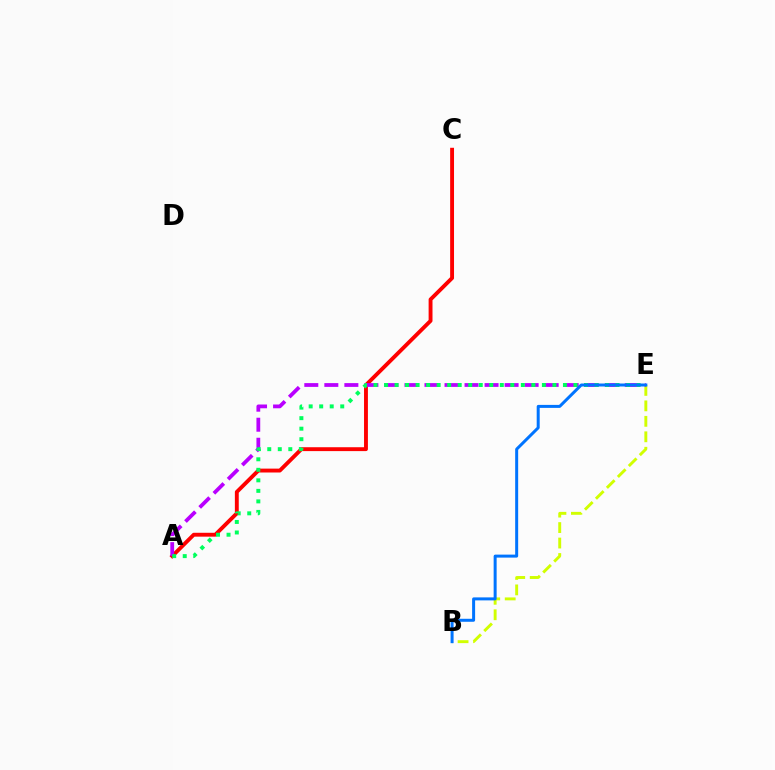{('B', 'E'): [{'color': '#d1ff00', 'line_style': 'dashed', 'thickness': 2.1}, {'color': '#0074ff', 'line_style': 'solid', 'thickness': 2.16}], ('A', 'C'): [{'color': '#ff0000', 'line_style': 'solid', 'thickness': 2.79}], ('A', 'E'): [{'color': '#b900ff', 'line_style': 'dashed', 'thickness': 2.72}, {'color': '#00ff5c', 'line_style': 'dotted', 'thickness': 2.86}]}